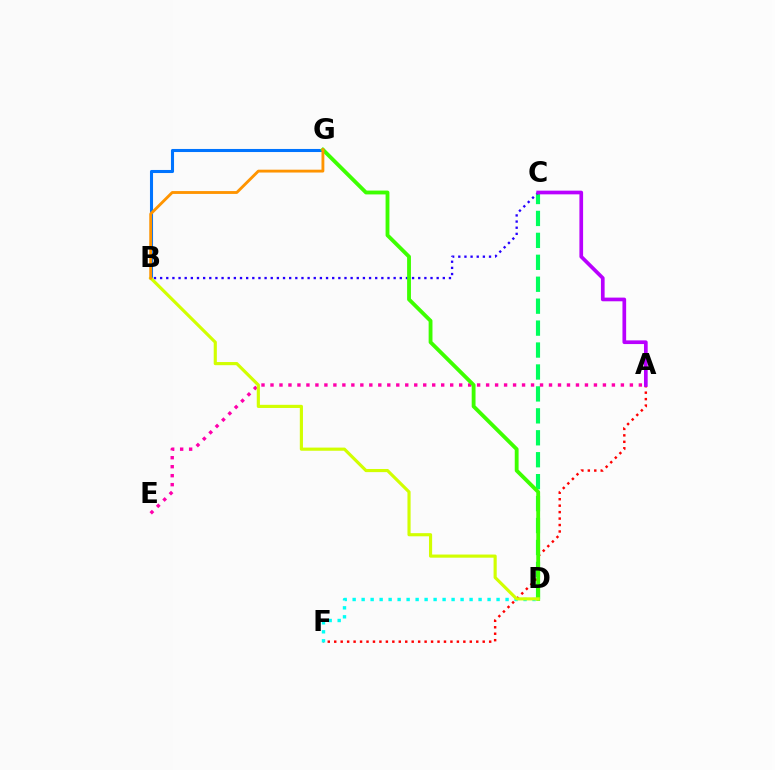{('B', 'G'): [{'color': '#0074ff', 'line_style': 'solid', 'thickness': 2.21}, {'color': '#ff9400', 'line_style': 'solid', 'thickness': 2.05}], ('A', 'E'): [{'color': '#ff00ac', 'line_style': 'dotted', 'thickness': 2.44}], ('C', 'D'): [{'color': '#00ff5c', 'line_style': 'dashed', 'thickness': 2.98}], ('B', 'C'): [{'color': '#2500ff', 'line_style': 'dotted', 'thickness': 1.67}], ('A', 'F'): [{'color': '#ff0000', 'line_style': 'dotted', 'thickness': 1.75}], ('D', 'F'): [{'color': '#00fff6', 'line_style': 'dotted', 'thickness': 2.44}], ('D', 'G'): [{'color': '#3dff00', 'line_style': 'solid', 'thickness': 2.76}], ('B', 'D'): [{'color': '#d1ff00', 'line_style': 'solid', 'thickness': 2.26}], ('A', 'C'): [{'color': '#b900ff', 'line_style': 'solid', 'thickness': 2.66}]}